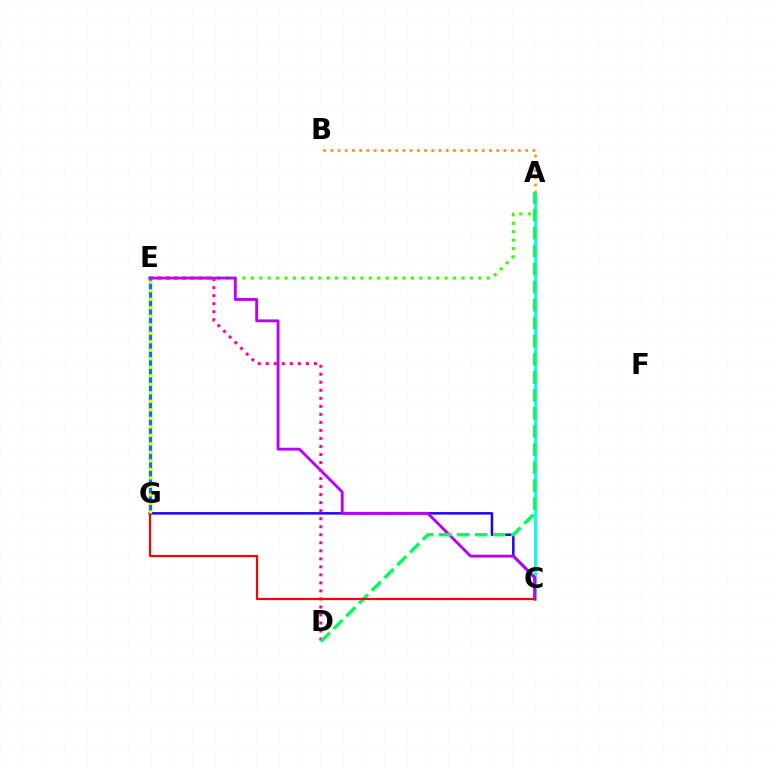{('A', 'C'): [{'color': '#00fff6', 'line_style': 'solid', 'thickness': 2.12}], ('A', 'B'): [{'color': '#ff9400', 'line_style': 'dotted', 'thickness': 1.96}], ('A', 'E'): [{'color': '#3dff00', 'line_style': 'dotted', 'thickness': 2.29}], ('C', 'G'): [{'color': '#2500ff', 'line_style': 'solid', 'thickness': 1.8}, {'color': '#ff0000', 'line_style': 'solid', 'thickness': 1.57}], ('C', 'E'): [{'color': '#b900ff', 'line_style': 'solid', 'thickness': 2.06}], ('E', 'G'): [{'color': '#0074ff', 'line_style': 'solid', 'thickness': 2.35}, {'color': '#d1ff00', 'line_style': 'dotted', 'thickness': 2.31}], ('D', 'E'): [{'color': '#ff00ac', 'line_style': 'dotted', 'thickness': 2.18}], ('A', 'D'): [{'color': '#00ff5c', 'line_style': 'dashed', 'thickness': 2.45}]}